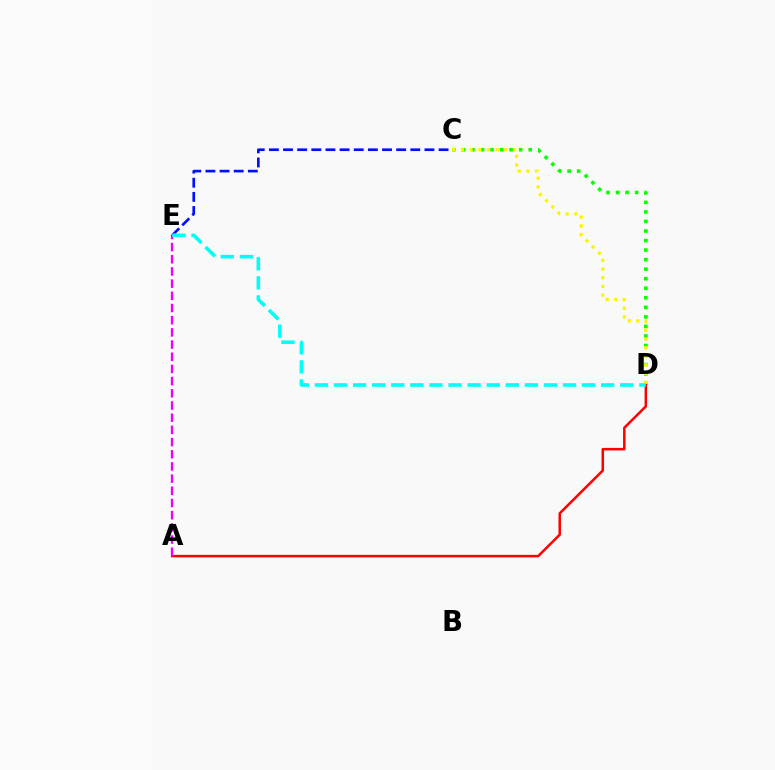{('C', 'D'): [{'color': '#08ff00', 'line_style': 'dotted', 'thickness': 2.59}, {'color': '#fcf500', 'line_style': 'dotted', 'thickness': 2.36}], ('A', 'D'): [{'color': '#ff0000', 'line_style': 'solid', 'thickness': 1.8}], ('C', 'E'): [{'color': '#0010ff', 'line_style': 'dashed', 'thickness': 1.92}], ('A', 'E'): [{'color': '#ee00ff', 'line_style': 'dashed', 'thickness': 1.66}], ('D', 'E'): [{'color': '#00fff6', 'line_style': 'dashed', 'thickness': 2.59}]}